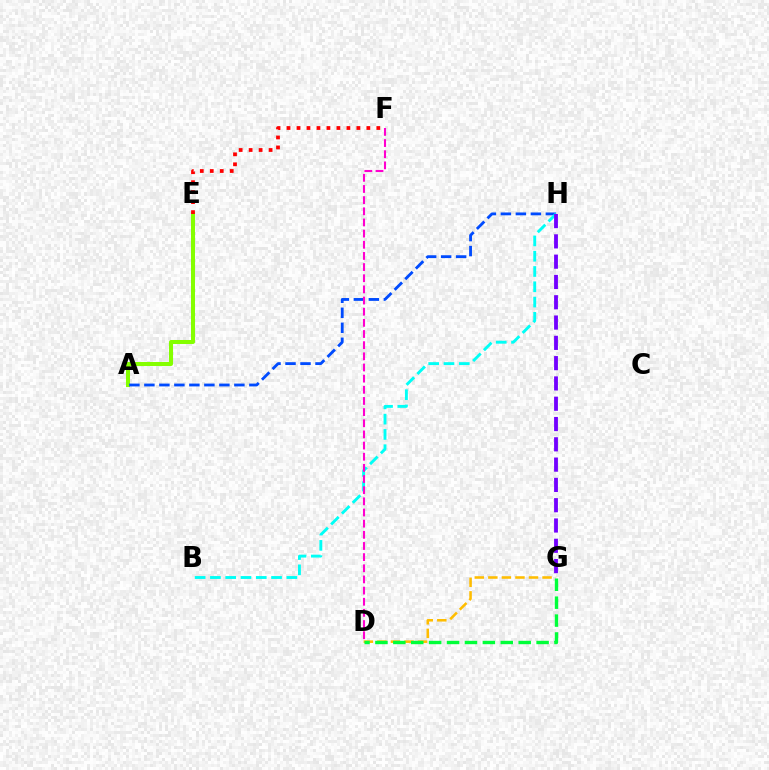{('D', 'G'): [{'color': '#ffbd00', 'line_style': 'dashed', 'thickness': 1.84}, {'color': '#00ff39', 'line_style': 'dashed', 'thickness': 2.43}], ('A', 'E'): [{'color': '#84ff00', 'line_style': 'solid', 'thickness': 2.9}], ('E', 'F'): [{'color': '#ff0000', 'line_style': 'dotted', 'thickness': 2.71}], ('A', 'H'): [{'color': '#004bff', 'line_style': 'dashed', 'thickness': 2.04}], ('B', 'H'): [{'color': '#00fff6', 'line_style': 'dashed', 'thickness': 2.08}], ('D', 'F'): [{'color': '#ff00cf', 'line_style': 'dashed', 'thickness': 1.52}], ('G', 'H'): [{'color': '#7200ff', 'line_style': 'dashed', 'thickness': 2.76}]}